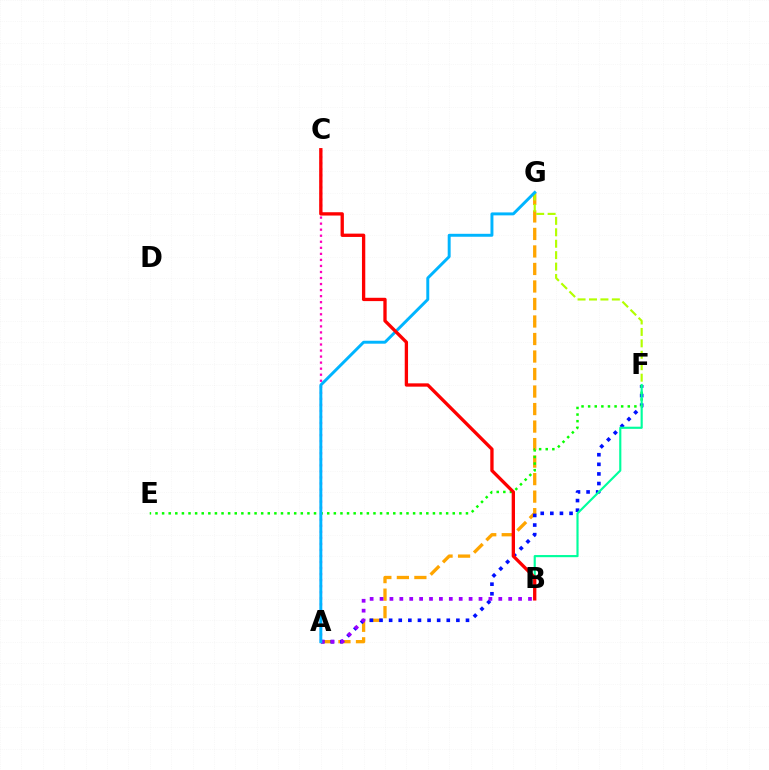{('A', 'G'): [{'color': '#ffa500', 'line_style': 'dashed', 'thickness': 2.38}, {'color': '#00b5ff', 'line_style': 'solid', 'thickness': 2.12}], ('A', 'F'): [{'color': '#0010ff', 'line_style': 'dotted', 'thickness': 2.61}], ('F', 'G'): [{'color': '#b3ff00', 'line_style': 'dashed', 'thickness': 1.55}], ('A', 'B'): [{'color': '#9b00ff', 'line_style': 'dotted', 'thickness': 2.69}], ('A', 'C'): [{'color': '#ff00bd', 'line_style': 'dotted', 'thickness': 1.64}], ('E', 'F'): [{'color': '#08ff00', 'line_style': 'dotted', 'thickness': 1.79}], ('B', 'F'): [{'color': '#00ff9d', 'line_style': 'solid', 'thickness': 1.55}], ('B', 'C'): [{'color': '#ff0000', 'line_style': 'solid', 'thickness': 2.39}]}